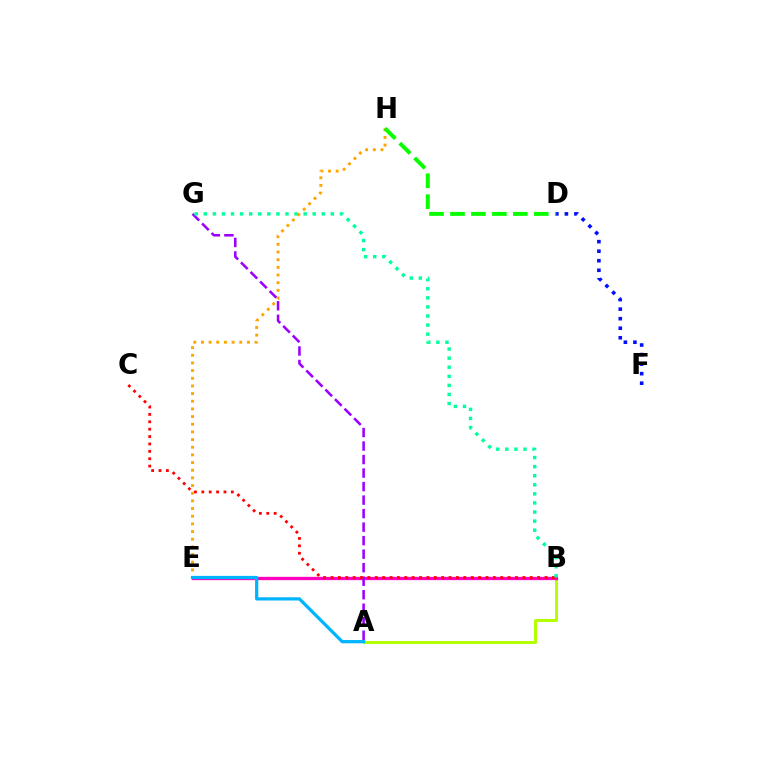{('E', 'H'): [{'color': '#ffa500', 'line_style': 'dotted', 'thickness': 2.08}], ('D', 'H'): [{'color': '#08ff00', 'line_style': 'dashed', 'thickness': 2.85}], ('A', 'B'): [{'color': '#b3ff00', 'line_style': 'solid', 'thickness': 2.13}], ('B', 'E'): [{'color': '#ff00bd', 'line_style': 'solid', 'thickness': 2.37}], ('A', 'G'): [{'color': '#9b00ff', 'line_style': 'dashed', 'thickness': 1.84}], ('B', 'C'): [{'color': '#ff0000', 'line_style': 'dotted', 'thickness': 2.01}], ('D', 'F'): [{'color': '#0010ff', 'line_style': 'dotted', 'thickness': 2.59}], ('B', 'G'): [{'color': '#00ff9d', 'line_style': 'dotted', 'thickness': 2.47}], ('A', 'E'): [{'color': '#00b5ff', 'line_style': 'solid', 'thickness': 2.33}]}